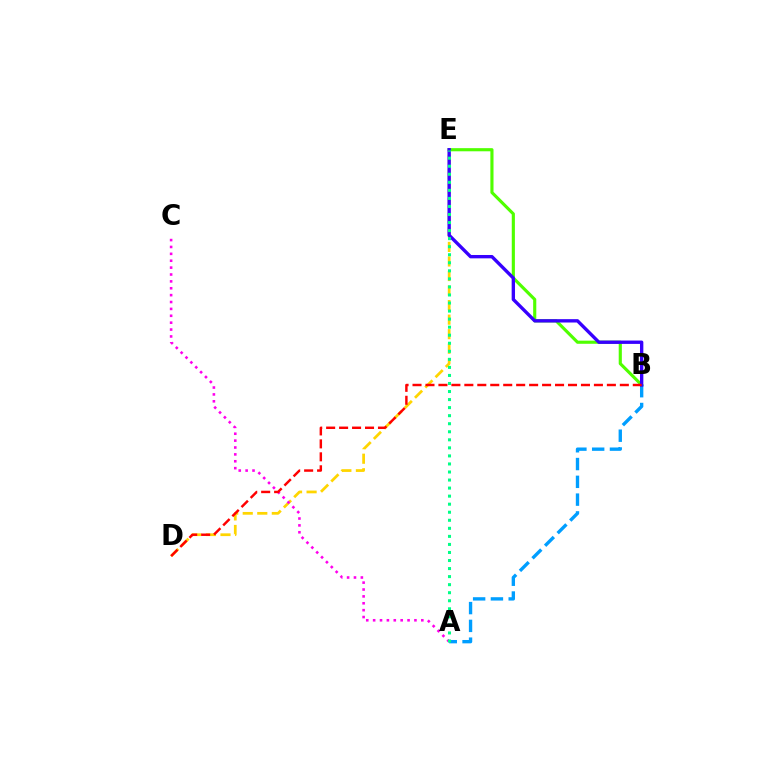{('D', 'E'): [{'color': '#ffd500', 'line_style': 'dashed', 'thickness': 1.98}], ('A', 'C'): [{'color': '#ff00ed', 'line_style': 'dotted', 'thickness': 1.87}], ('B', 'E'): [{'color': '#4fff00', 'line_style': 'solid', 'thickness': 2.25}, {'color': '#3700ff', 'line_style': 'solid', 'thickness': 2.42}], ('A', 'B'): [{'color': '#009eff', 'line_style': 'dashed', 'thickness': 2.42}], ('A', 'E'): [{'color': '#00ff86', 'line_style': 'dotted', 'thickness': 2.19}], ('B', 'D'): [{'color': '#ff0000', 'line_style': 'dashed', 'thickness': 1.76}]}